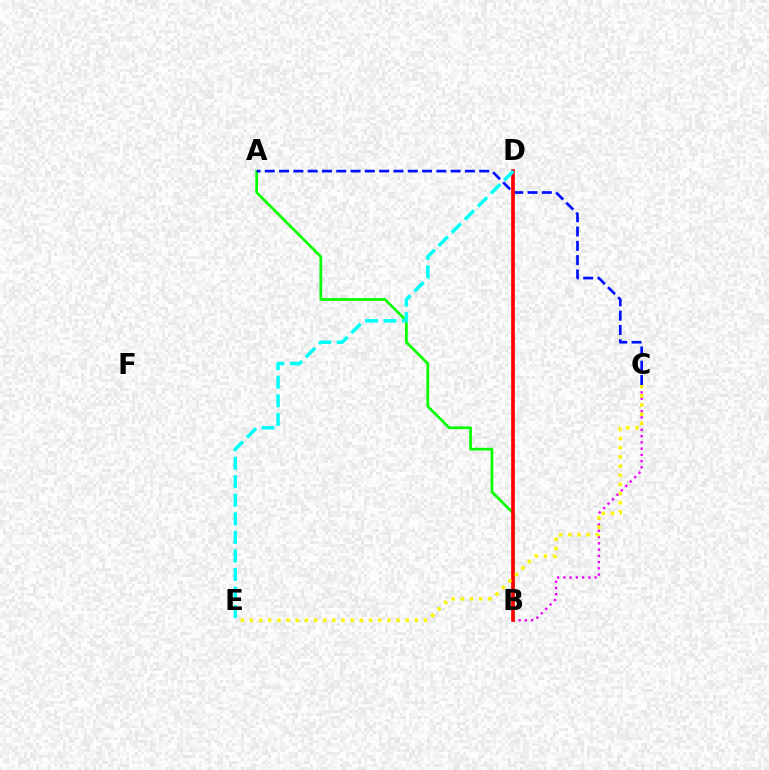{('A', 'B'): [{'color': '#08ff00', 'line_style': 'solid', 'thickness': 1.96}], ('A', 'C'): [{'color': '#0010ff', 'line_style': 'dashed', 'thickness': 1.94}], ('B', 'C'): [{'color': '#ee00ff', 'line_style': 'dotted', 'thickness': 1.7}], ('B', 'D'): [{'color': '#ff0000', 'line_style': 'solid', 'thickness': 2.65}], ('C', 'E'): [{'color': '#fcf500', 'line_style': 'dotted', 'thickness': 2.49}], ('D', 'E'): [{'color': '#00fff6', 'line_style': 'dashed', 'thickness': 2.52}]}